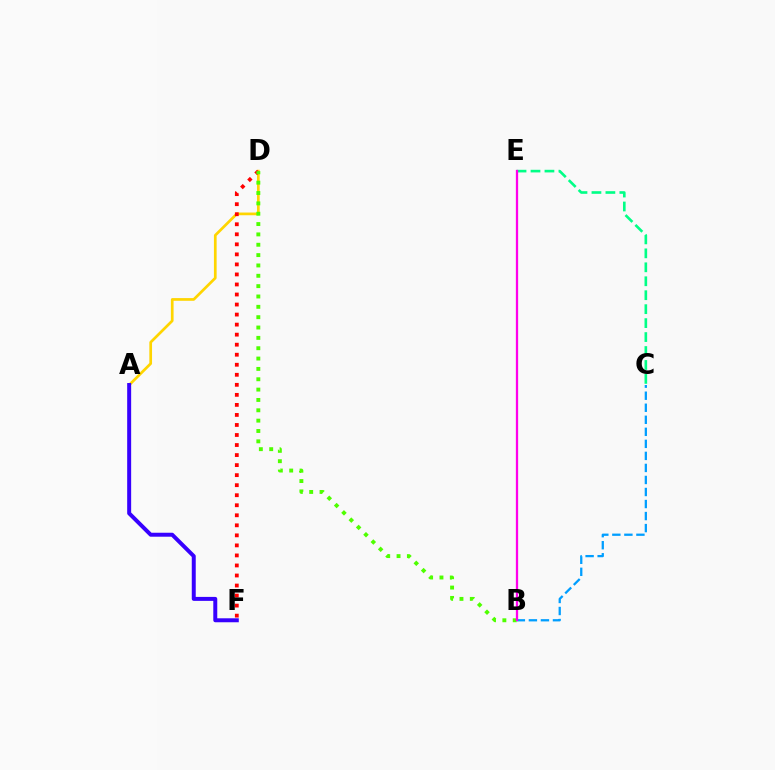{('A', 'D'): [{'color': '#ffd500', 'line_style': 'solid', 'thickness': 1.95}], ('D', 'F'): [{'color': '#ff0000', 'line_style': 'dotted', 'thickness': 2.73}], ('C', 'E'): [{'color': '#00ff86', 'line_style': 'dashed', 'thickness': 1.9}], ('B', 'C'): [{'color': '#009eff', 'line_style': 'dashed', 'thickness': 1.63}], ('B', 'D'): [{'color': '#4fff00', 'line_style': 'dotted', 'thickness': 2.81}], ('B', 'E'): [{'color': '#ff00ed', 'line_style': 'solid', 'thickness': 1.64}], ('A', 'F'): [{'color': '#3700ff', 'line_style': 'solid', 'thickness': 2.86}]}